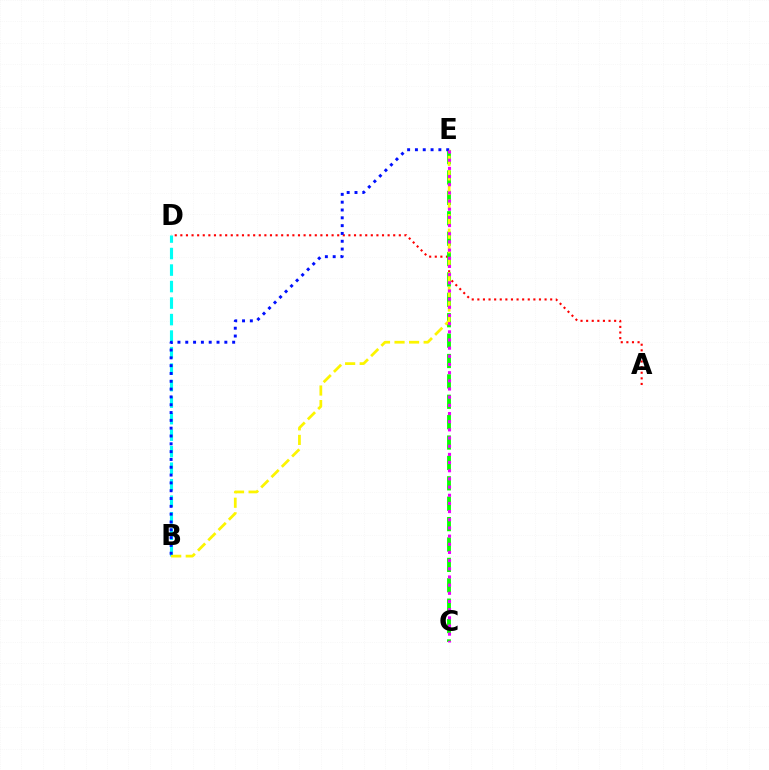{('A', 'D'): [{'color': '#ff0000', 'line_style': 'dotted', 'thickness': 1.52}], ('B', 'D'): [{'color': '#00fff6', 'line_style': 'dashed', 'thickness': 2.24}], ('C', 'E'): [{'color': '#08ff00', 'line_style': 'dashed', 'thickness': 2.77}, {'color': '#ee00ff', 'line_style': 'dotted', 'thickness': 2.22}], ('B', 'E'): [{'color': '#fcf500', 'line_style': 'dashed', 'thickness': 1.98}, {'color': '#0010ff', 'line_style': 'dotted', 'thickness': 2.12}]}